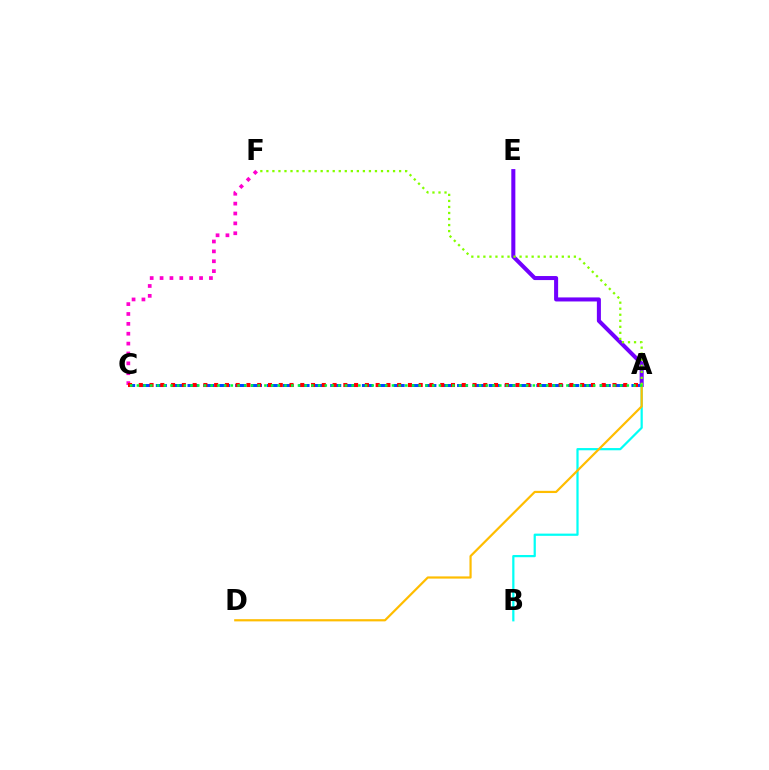{('A', 'C'): [{'color': '#004bff', 'line_style': 'dashed', 'thickness': 2.15}, {'color': '#ff0000', 'line_style': 'dotted', 'thickness': 2.93}, {'color': '#00ff39', 'line_style': 'dotted', 'thickness': 1.82}], ('A', 'B'): [{'color': '#00fff6', 'line_style': 'solid', 'thickness': 1.6}], ('C', 'F'): [{'color': '#ff00cf', 'line_style': 'dotted', 'thickness': 2.68}], ('A', 'E'): [{'color': '#7200ff', 'line_style': 'solid', 'thickness': 2.91}], ('A', 'D'): [{'color': '#ffbd00', 'line_style': 'solid', 'thickness': 1.58}], ('A', 'F'): [{'color': '#84ff00', 'line_style': 'dotted', 'thickness': 1.64}]}